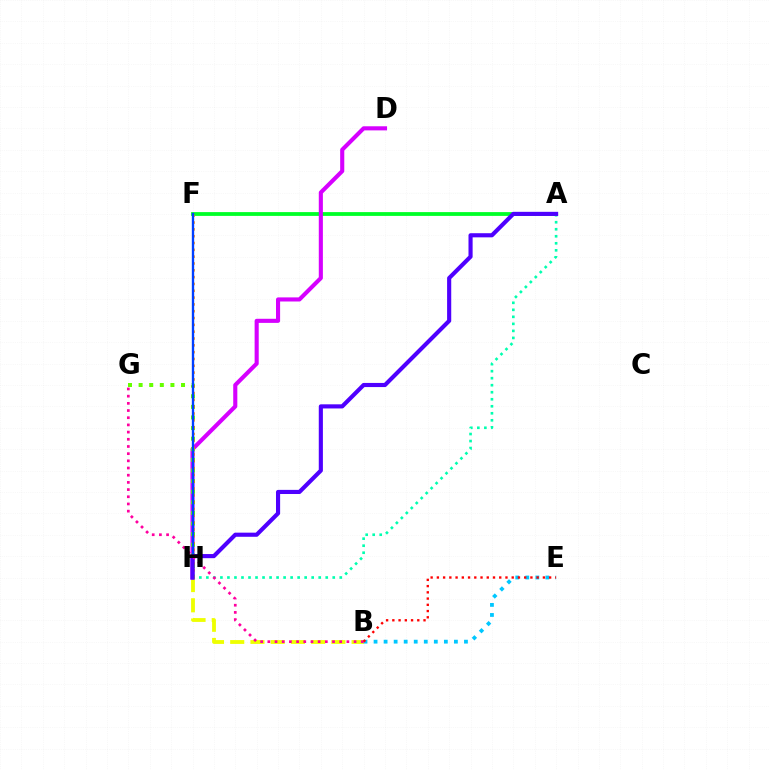{('A', 'F'): [{'color': '#00ff27', 'line_style': 'solid', 'thickness': 2.73}], ('B', 'H'): [{'color': '#eeff00', 'line_style': 'dashed', 'thickness': 2.75}], ('D', 'H'): [{'color': '#d600ff', 'line_style': 'solid', 'thickness': 2.95}], ('B', 'E'): [{'color': '#00c7ff', 'line_style': 'dotted', 'thickness': 2.73}, {'color': '#ff0000', 'line_style': 'dotted', 'thickness': 1.69}], ('A', 'H'): [{'color': '#00ffaf', 'line_style': 'dotted', 'thickness': 1.91}, {'color': '#4f00ff', 'line_style': 'solid', 'thickness': 2.97}], ('G', 'H'): [{'color': '#66ff00', 'line_style': 'dotted', 'thickness': 2.88}], ('F', 'H'): [{'color': '#ff8800', 'line_style': 'dotted', 'thickness': 1.85}, {'color': '#003fff', 'line_style': 'solid', 'thickness': 1.7}], ('B', 'G'): [{'color': '#ff00a0', 'line_style': 'dotted', 'thickness': 1.95}]}